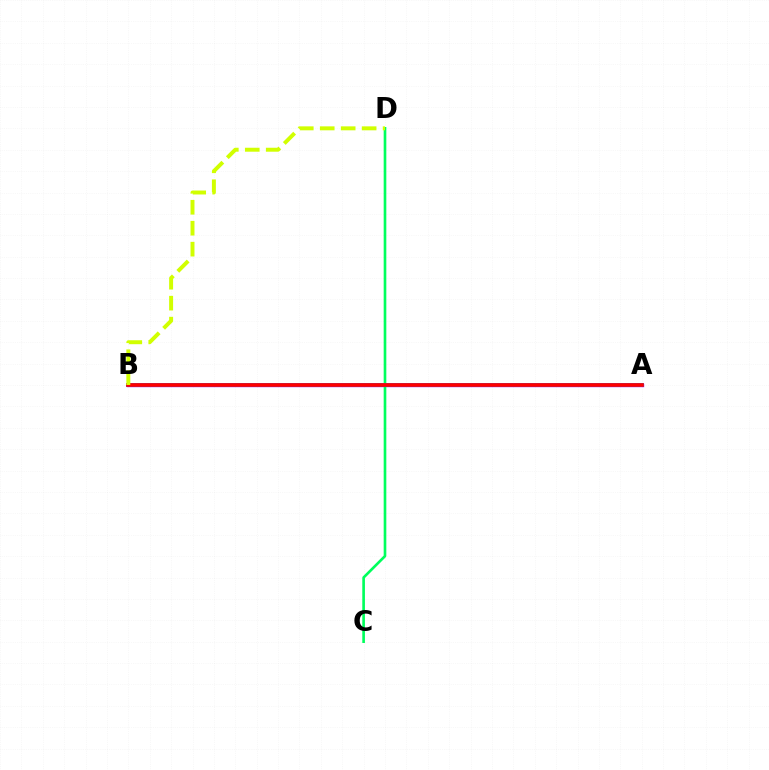{('A', 'B'): [{'color': '#b900ff', 'line_style': 'solid', 'thickness': 2.43}, {'color': '#0074ff', 'line_style': 'solid', 'thickness': 2.68}, {'color': '#ff0000', 'line_style': 'solid', 'thickness': 2.63}], ('C', 'D'): [{'color': '#00ff5c', 'line_style': 'solid', 'thickness': 1.9}], ('B', 'D'): [{'color': '#d1ff00', 'line_style': 'dashed', 'thickness': 2.85}]}